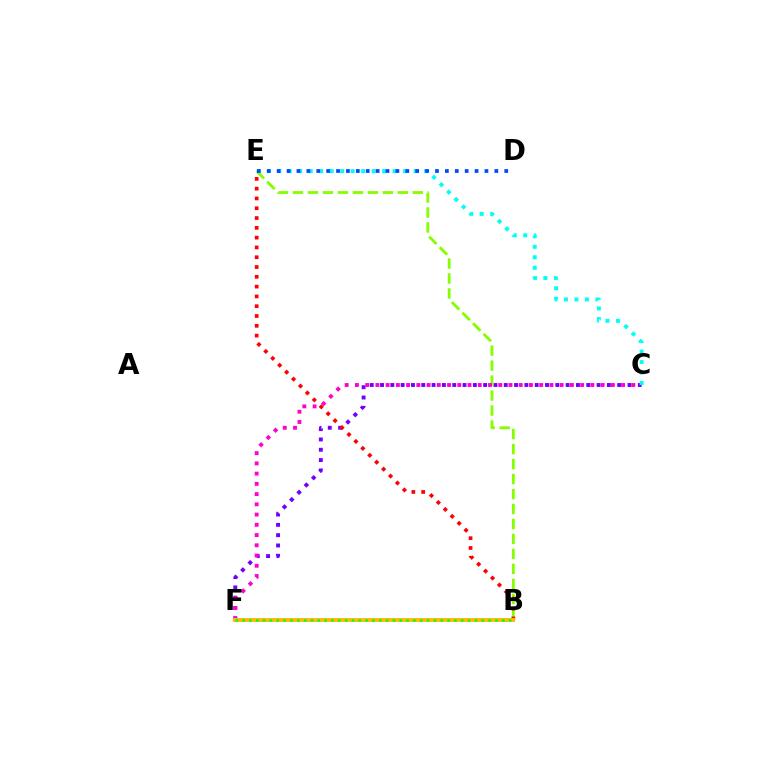{('C', 'F'): [{'color': '#7200ff', 'line_style': 'dotted', 'thickness': 2.8}, {'color': '#ff00cf', 'line_style': 'dotted', 'thickness': 2.78}], ('C', 'E'): [{'color': '#00fff6', 'line_style': 'dotted', 'thickness': 2.85}], ('B', 'E'): [{'color': '#84ff00', 'line_style': 'dashed', 'thickness': 2.03}, {'color': '#ff0000', 'line_style': 'dotted', 'thickness': 2.66}], ('D', 'E'): [{'color': '#004bff', 'line_style': 'dotted', 'thickness': 2.69}], ('B', 'F'): [{'color': '#ffbd00', 'line_style': 'solid', 'thickness': 2.84}, {'color': '#00ff39', 'line_style': 'dotted', 'thickness': 1.86}]}